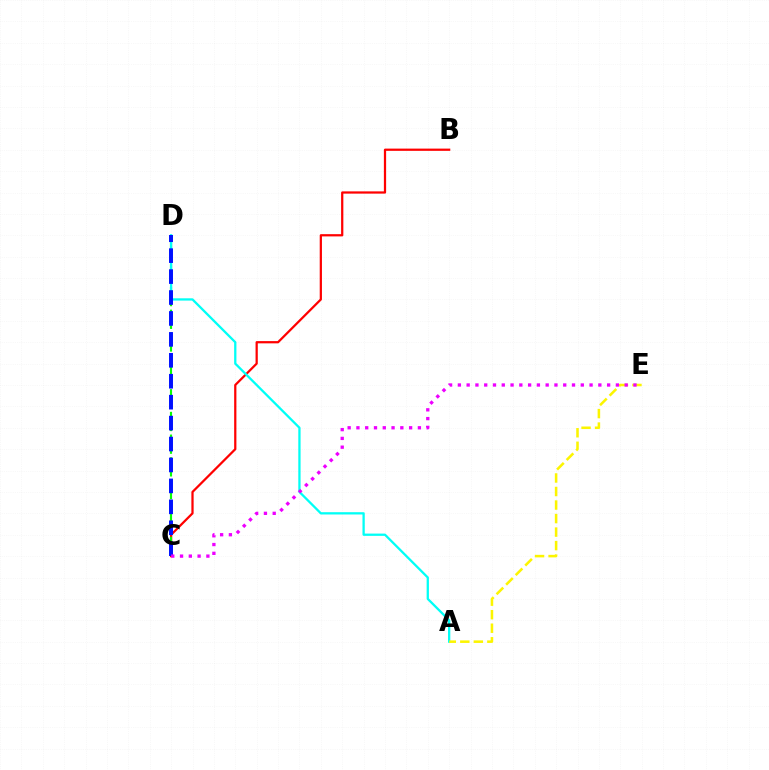{('B', 'C'): [{'color': '#ff0000', 'line_style': 'solid', 'thickness': 1.61}], ('C', 'D'): [{'color': '#08ff00', 'line_style': 'dashed', 'thickness': 1.54}, {'color': '#0010ff', 'line_style': 'dashed', 'thickness': 2.84}], ('A', 'D'): [{'color': '#00fff6', 'line_style': 'solid', 'thickness': 1.65}], ('A', 'E'): [{'color': '#fcf500', 'line_style': 'dashed', 'thickness': 1.84}], ('C', 'E'): [{'color': '#ee00ff', 'line_style': 'dotted', 'thickness': 2.39}]}